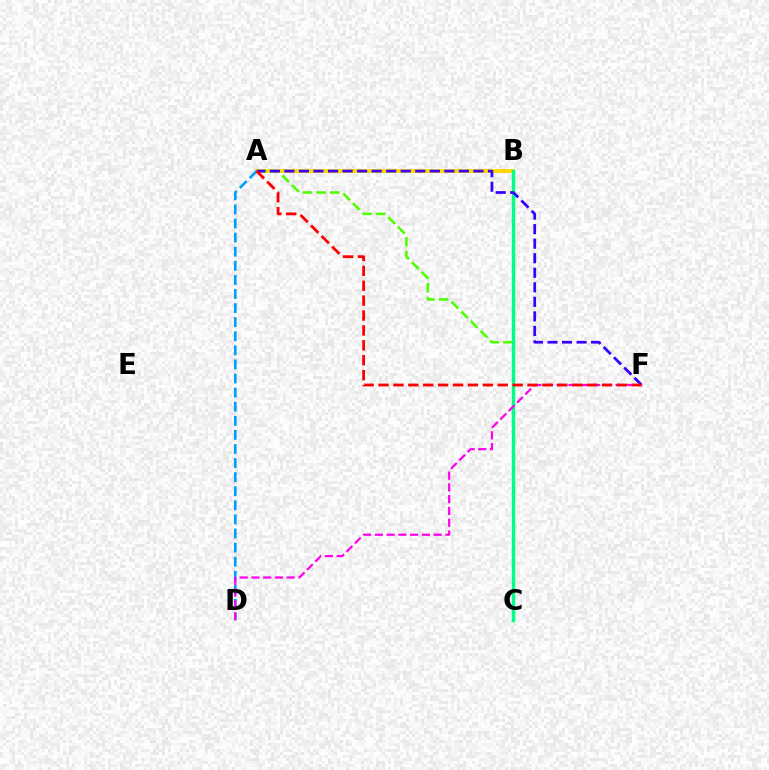{('A', 'B'): [{'color': '#ffd500', 'line_style': 'solid', 'thickness': 2.75}], ('A', 'C'): [{'color': '#4fff00', 'line_style': 'dashed', 'thickness': 1.86}], ('B', 'C'): [{'color': '#00ff86', 'line_style': 'solid', 'thickness': 2.46}], ('A', 'D'): [{'color': '#009eff', 'line_style': 'dashed', 'thickness': 1.91}], ('A', 'F'): [{'color': '#3700ff', 'line_style': 'dashed', 'thickness': 1.98}, {'color': '#ff0000', 'line_style': 'dashed', 'thickness': 2.02}], ('D', 'F'): [{'color': '#ff00ed', 'line_style': 'dashed', 'thickness': 1.6}]}